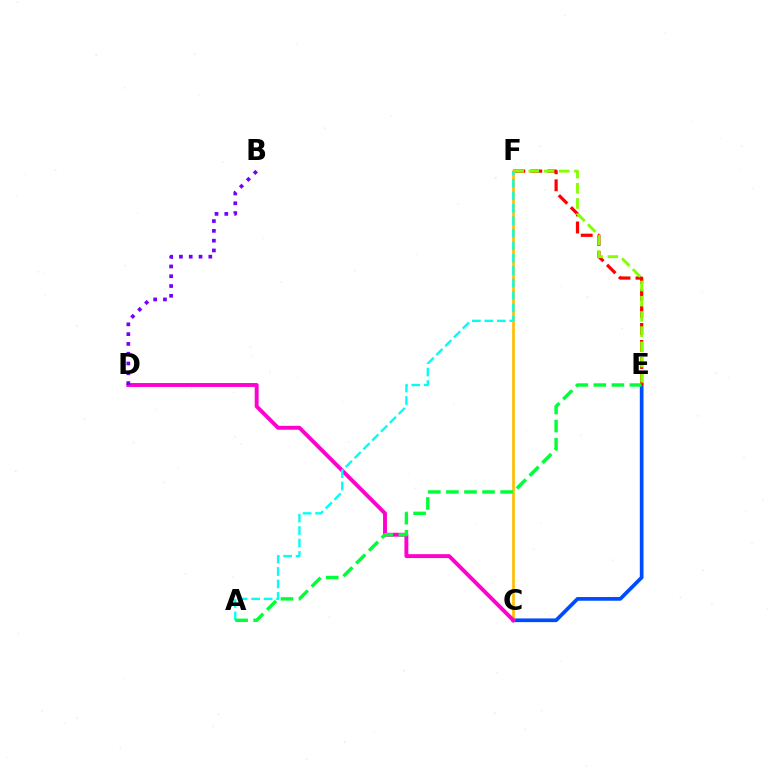{('C', 'E'): [{'color': '#004bff', 'line_style': 'solid', 'thickness': 2.67}], ('E', 'F'): [{'color': '#ff0000', 'line_style': 'dashed', 'thickness': 2.31}, {'color': '#84ff00', 'line_style': 'dashed', 'thickness': 2.07}], ('C', 'F'): [{'color': '#ffbd00', 'line_style': 'solid', 'thickness': 1.92}], ('C', 'D'): [{'color': '#ff00cf', 'line_style': 'solid', 'thickness': 2.81}], ('A', 'F'): [{'color': '#00fff6', 'line_style': 'dashed', 'thickness': 1.69}], ('B', 'D'): [{'color': '#7200ff', 'line_style': 'dotted', 'thickness': 2.66}], ('A', 'E'): [{'color': '#00ff39', 'line_style': 'dashed', 'thickness': 2.45}]}